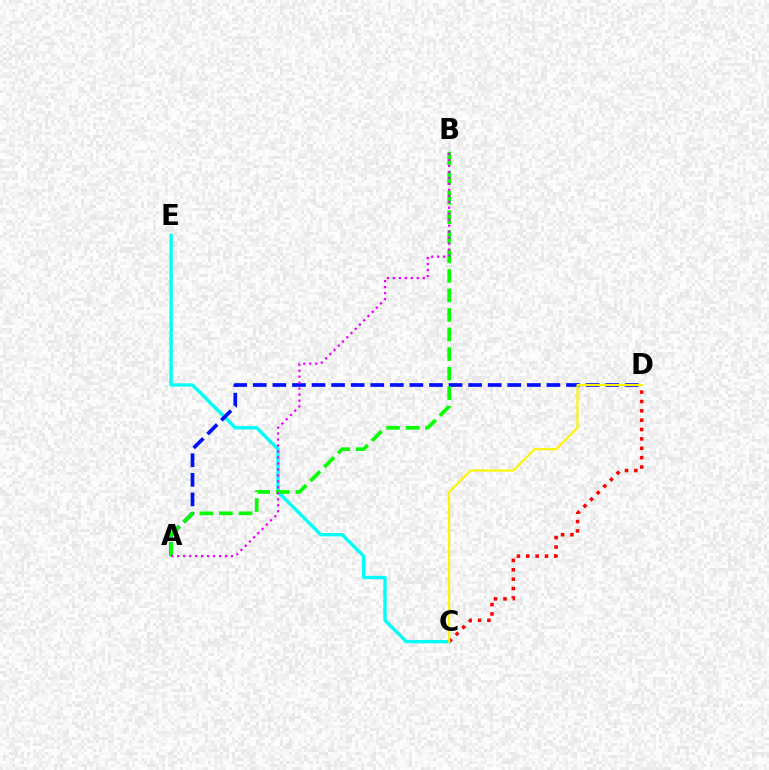{('C', 'E'): [{'color': '#00fff6', 'line_style': 'solid', 'thickness': 2.41}], ('A', 'D'): [{'color': '#0010ff', 'line_style': 'dashed', 'thickness': 2.66}], ('C', 'D'): [{'color': '#ff0000', 'line_style': 'dotted', 'thickness': 2.54}, {'color': '#fcf500', 'line_style': 'solid', 'thickness': 1.54}], ('A', 'B'): [{'color': '#08ff00', 'line_style': 'dashed', 'thickness': 2.66}, {'color': '#ee00ff', 'line_style': 'dotted', 'thickness': 1.62}]}